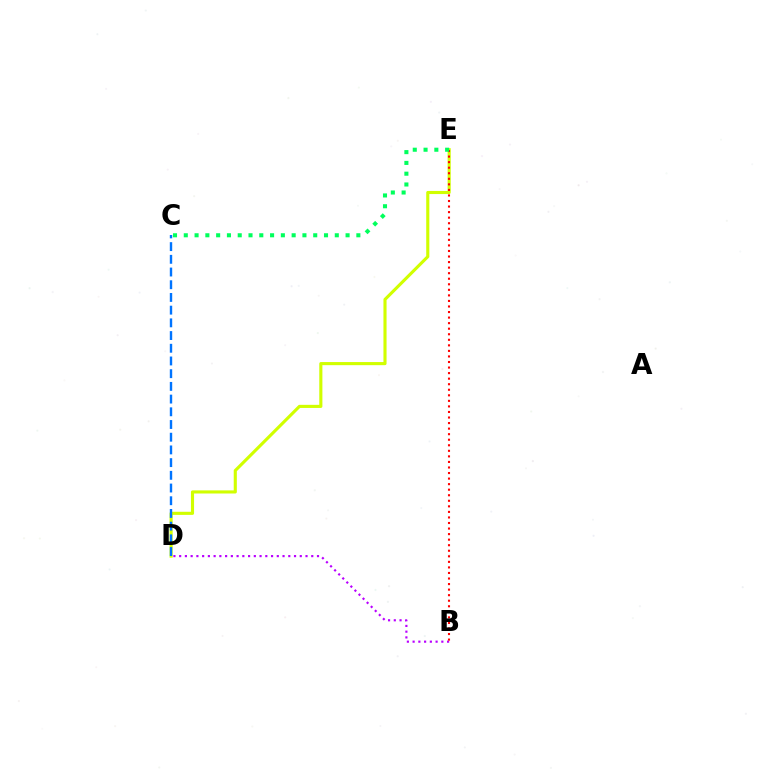{('D', 'E'): [{'color': '#d1ff00', 'line_style': 'solid', 'thickness': 2.24}], ('B', 'D'): [{'color': '#b900ff', 'line_style': 'dotted', 'thickness': 1.56}], ('C', 'D'): [{'color': '#0074ff', 'line_style': 'dashed', 'thickness': 1.73}], ('B', 'E'): [{'color': '#ff0000', 'line_style': 'dotted', 'thickness': 1.51}], ('C', 'E'): [{'color': '#00ff5c', 'line_style': 'dotted', 'thickness': 2.93}]}